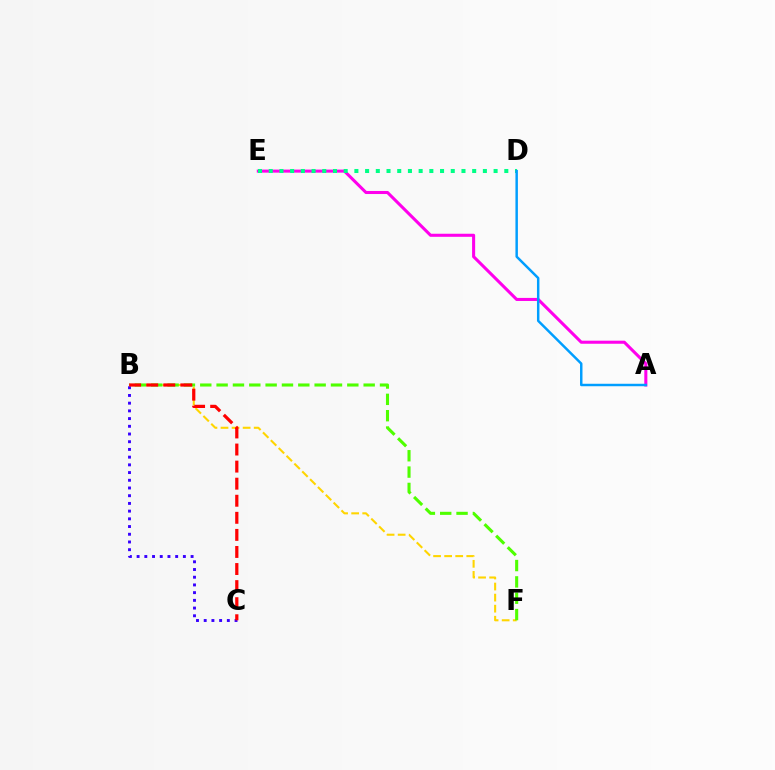{('B', 'F'): [{'color': '#ffd500', 'line_style': 'dashed', 'thickness': 1.5}, {'color': '#4fff00', 'line_style': 'dashed', 'thickness': 2.22}], ('A', 'E'): [{'color': '#ff00ed', 'line_style': 'solid', 'thickness': 2.2}], ('B', 'C'): [{'color': '#3700ff', 'line_style': 'dotted', 'thickness': 2.1}, {'color': '#ff0000', 'line_style': 'dashed', 'thickness': 2.32}], ('D', 'E'): [{'color': '#00ff86', 'line_style': 'dotted', 'thickness': 2.91}], ('A', 'D'): [{'color': '#009eff', 'line_style': 'solid', 'thickness': 1.77}]}